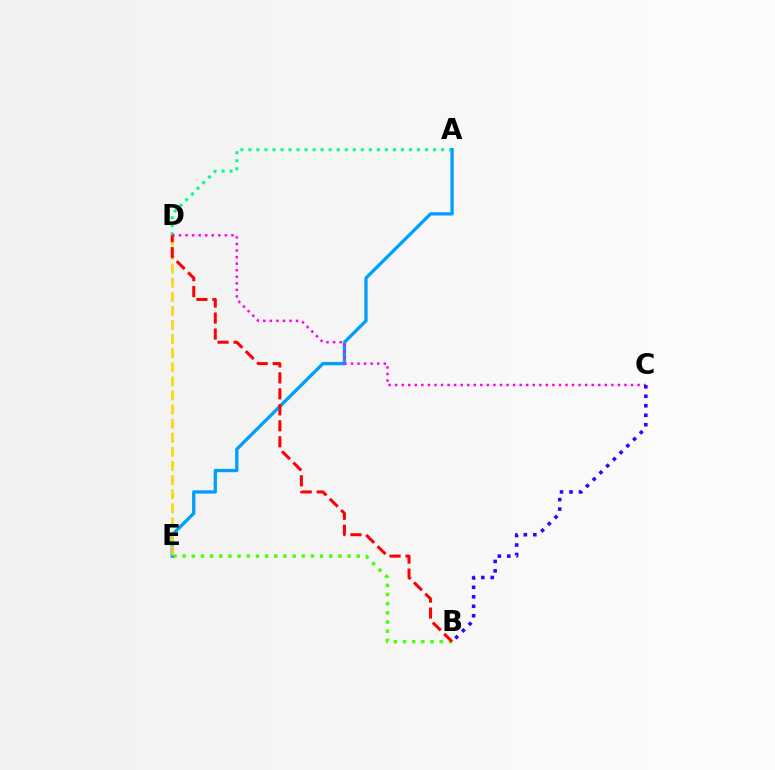{('B', 'E'): [{'color': '#4fff00', 'line_style': 'dotted', 'thickness': 2.49}], ('A', 'D'): [{'color': '#00ff86', 'line_style': 'dotted', 'thickness': 2.18}], ('A', 'E'): [{'color': '#009eff', 'line_style': 'solid', 'thickness': 2.38}], ('C', 'D'): [{'color': '#ff00ed', 'line_style': 'dotted', 'thickness': 1.78}], ('D', 'E'): [{'color': '#ffd500', 'line_style': 'dashed', 'thickness': 1.92}], ('B', 'D'): [{'color': '#ff0000', 'line_style': 'dashed', 'thickness': 2.17}], ('B', 'C'): [{'color': '#3700ff', 'line_style': 'dotted', 'thickness': 2.58}]}